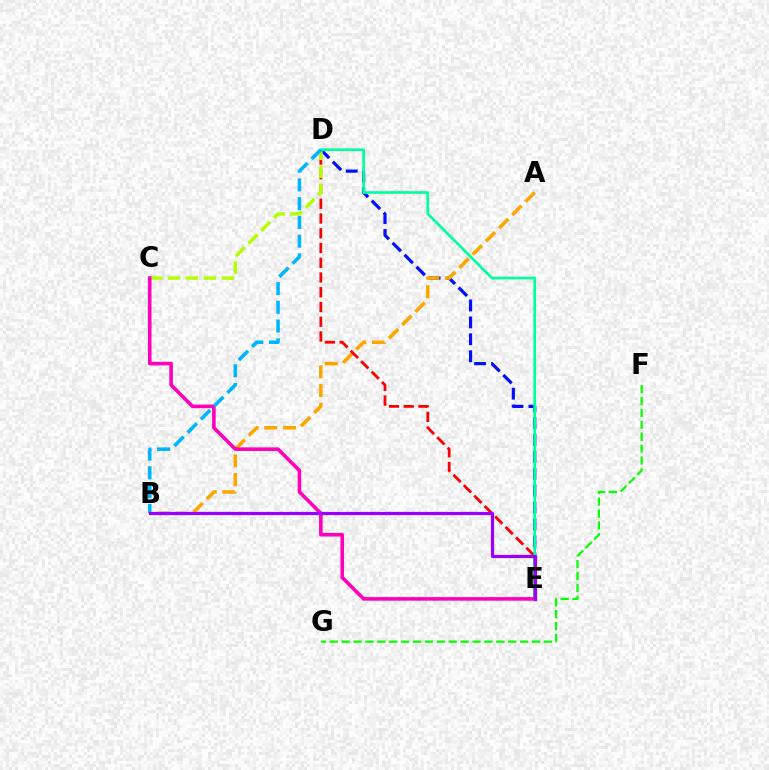{('D', 'E'): [{'color': '#0010ff', 'line_style': 'dashed', 'thickness': 2.3}, {'color': '#ff0000', 'line_style': 'dashed', 'thickness': 2.0}, {'color': '#00ff9d', 'line_style': 'solid', 'thickness': 1.93}], ('A', 'B'): [{'color': '#ffa500', 'line_style': 'dashed', 'thickness': 2.54}], ('F', 'G'): [{'color': '#08ff00', 'line_style': 'dashed', 'thickness': 1.62}], ('C', 'D'): [{'color': '#b3ff00', 'line_style': 'dashed', 'thickness': 2.44}], ('C', 'E'): [{'color': '#ff00bd', 'line_style': 'solid', 'thickness': 2.58}], ('B', 'D'): [{'color': '#00b5ff', 'line_style': 'dashed', 'thickness': 2.55}], ('B', 'E'): [{'color': '#9b00ff', 'line_style': 'solid', 'thickness': 2.31}]}